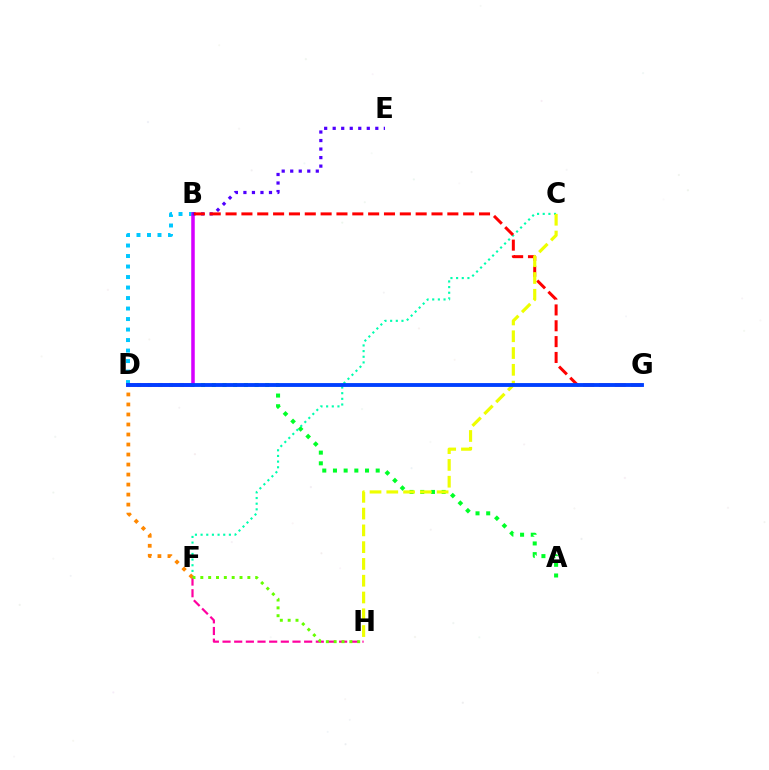{('A', 'D'): [{'color': '#00ff27', 'line_style': 'dotted', 'thickness': 2.9}], ('B', 'D'): [{'color': '#00c7ff', 'line_style': 'dotted', 'thickness': 2.85}, {'color': '#d600ff', 'line_style': 'solid', 'thickness': 2.53}], ('C', 'F'): [{'color': '#00ffaf', 'line_style': 'dotted', 'thickness': 1.54}], ('F', 'H'): [{'color': '#ff00a0', 'line_style': 'dashed', 'thickness': 1.58}, {'color': '#66ff00', 'line_style': 'dotted', 'thickness': 2.13}], ('D', 'F'): [{'color': '#ff8800', 'line_style': 'dotted', 'thickness': 2.72}], ('B', 'E'): [{'color': '#4f00ff', 'line_style': 'dotted', 'thickness': 2.32}], ('B', 'G'): [{'color': '#ff0000', 'line_style': 'dashed', 'thickness': 2.15}], ('C', 'H'): [{'color': '#eeff00', 'line_style': 'dashed', 'thickness': 2.28}], ('D', 'G'): [{'color': '#003fff', 'line_style': 'solid', 'thickness': 2.77}]}